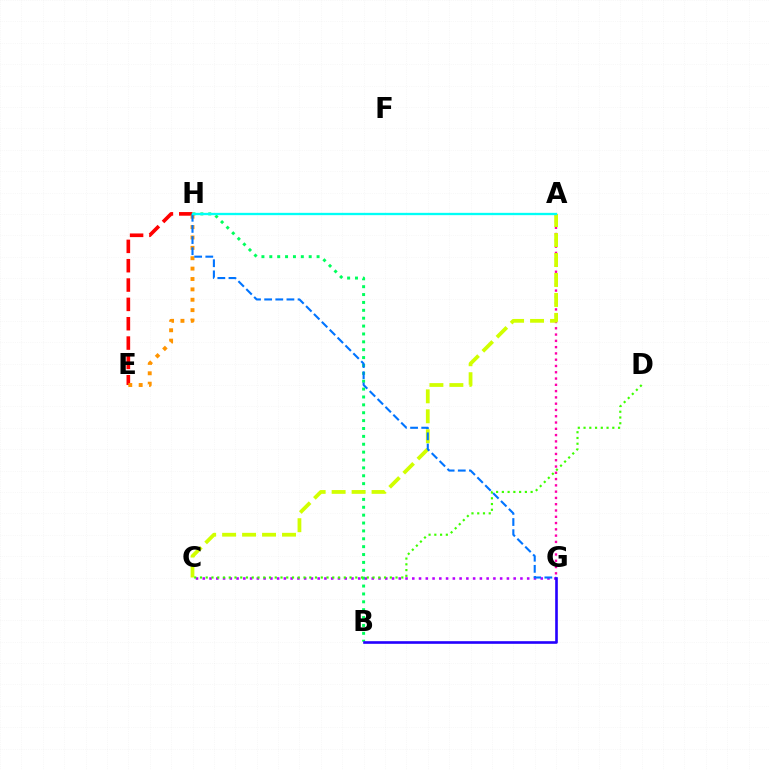{('B', 'H'): [{'color': '#00ff5c', 'line_style': 'dotted', 'thickness': 2.14}], ('E', 'H'): [{'color': '#ff0000', 'line_style': 'dashed', 'thickness': 2.63}, {'color': '#ff9400', 'line_style': 'dotted', 'thickness': 2.82}], ('C', 'G'): [{'color': '#b900ff', 'line_style': 'dotted', 'thickness': 1.84}], ('A', 'G'): [{'color': '#ff00ac', 'line_style': 'dotted', 'thickness': 1.71}], ('A', 'C'): [{'color': '#d1ff00', 'line_style': 'dashed', 'thickness': 2.71}], ('G', 'H'): [{'color': '#0074ff', 'line_style': 'dashed', 'thickness': 1.51}], ('C', 'D'): [{'color': '#3dff00', 'line_style': 'dotted', 'thickness': 1.56}], ('B', 'G'): [{'color': '#2500ff', 'line_style': 'solid', 'thickness': 1.89}], ('A', 'H'): [{'color': '#00fff6', 'line_style': 'solid', 'thickness': 1.67}]}